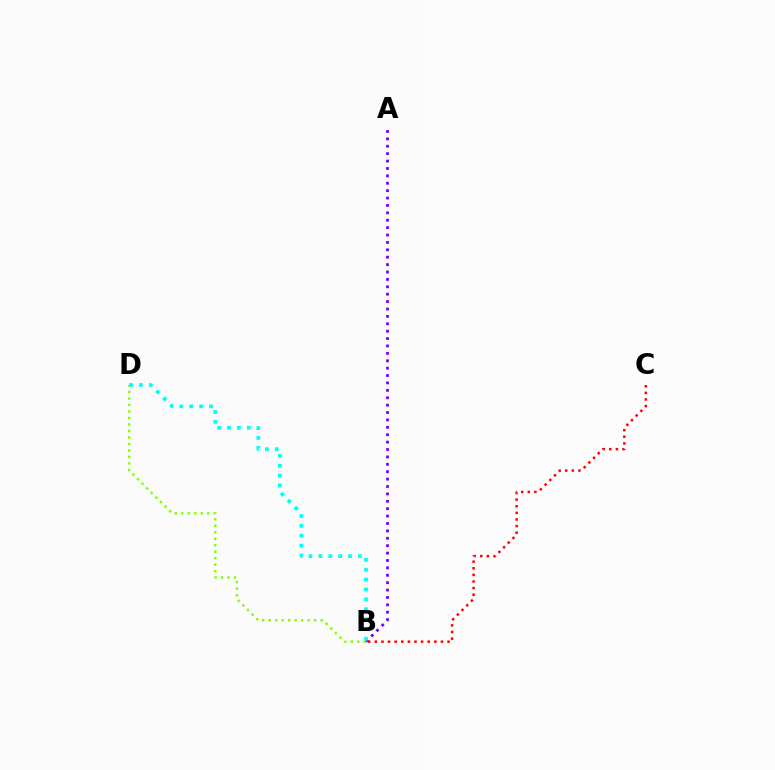{('A', 'B'): [{'color': '#7200ff', 'line_style': 'dotted', 'thickness': 2.01}], ('B', 'C'): [{'color': '#ff0000', 'line_style': 'dotted', 'thickness': 1.8}], ('B', 'D'): [{'color': '#84ff00', 'line_style': 'dotted', 'thickness': 1.76}, {'color': '#00fff6', 'line_style': 'dotted', 'thickness': 2.68}]}